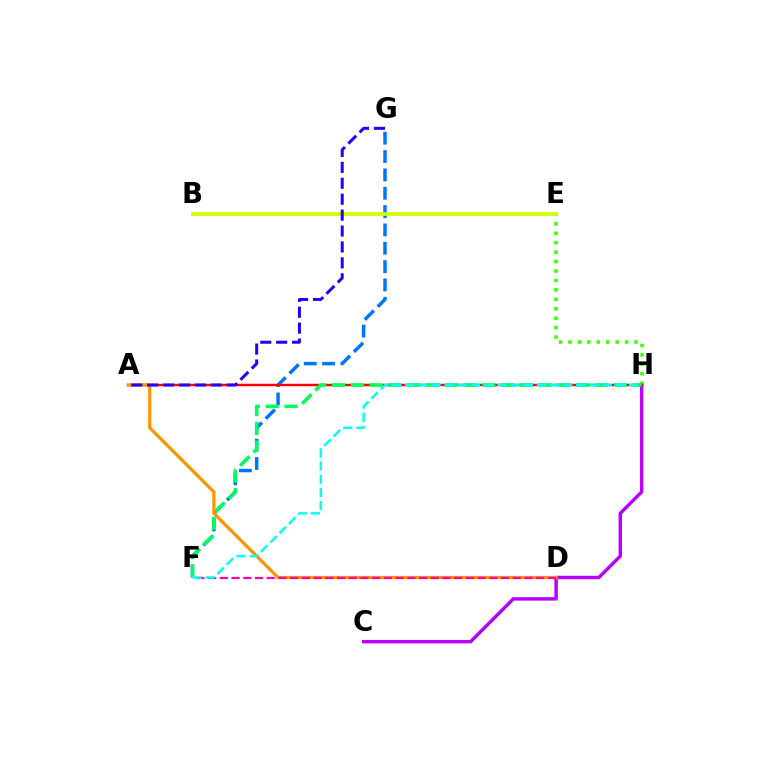{('C', 'H'): [{'color': '#b900ff', 'line_style': 'solid', 'thickness': 2.46}], ('F', 'G'): [{'color': '#0074ff', 'line_style': 'dashed', 'thickness': 2.49}], ('E', 'H'): [{'color': '#3dff00', 'line_style': 'dotted', 'thickness': 2.56}], ('A', 'H'): [{'color': '#ff0000', 'line_style': 'solid', 'thickness': 1.75}], ('F', 'H'): [{'color': '#00ff5c', 'line_style': 'dashed', 'thickness': 2.55}, {'color': '#00fff6', 'line_style': 'dashed', 'thickness': 1.79}], ('B', 'E'): [{'color': '#d1ff00', 'line_style': 'solid', 'thickness': 2.7}], ('A', 'D'): [{'color': '#ff9400', 'line_style': 'solid', 'thickness': 2.31}], ('A', 'G'): [{'color': '#2500ff', 'line_style': 'dashed', 'thickness': 2.16}], ('D', 'F'): [{'color': '#ff00ac', 'line_style': 'dashed', 'thickness': 1.59}]}